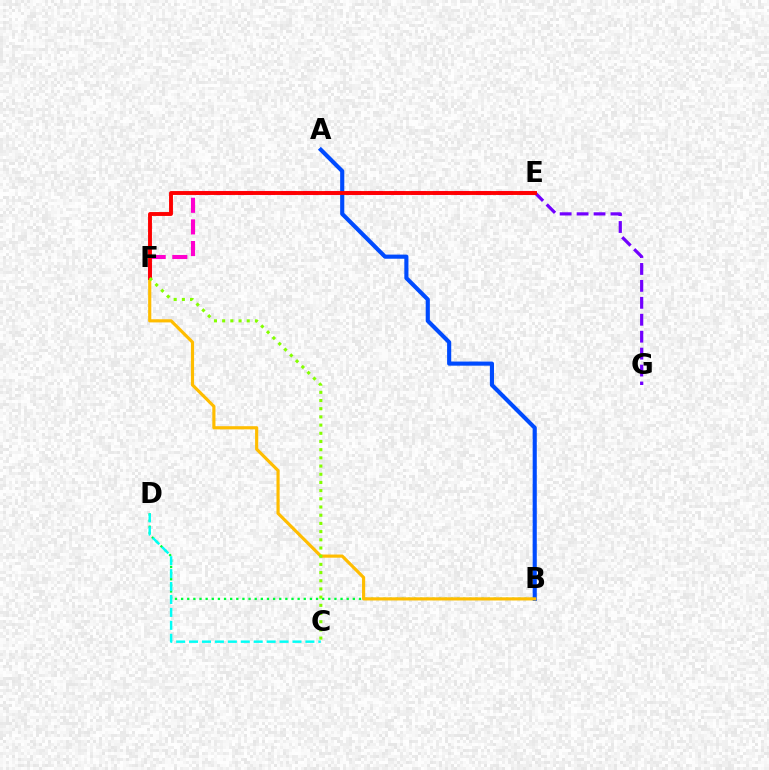{('B', 'D'): [{'color': '#00ff39', 'line_style': 'dotted', 'thickness': 1.67}], ('A', 'B'): [{'color': '#004bff', 'line_style': 'solid', 'thickness': 2.97}], ('E', 'G'): [{'color': '#7200ff', 'line_style': 'dashed', 'thickness': 2.3}], ('B', 'F'): [{'color': '#ffbd00', 'line_style': 'solid', 'thickness': 2.27}], ('E', 'F'): [{'color': '#ff00cf', 'line_style': 'dashed', 'thickness': 2.94}, {'color': '#ff0000', 'line_style': 'solid', 'thickness': 2.8}], ('C', 'D'): [{'color': '#00fff6', 'line_style': 'dashed', 'thickness': 1.76}], ('C', 'F'): [{'color': '#84ff00', 'line_style': 'dotted', 'thickness': 2.23}]}